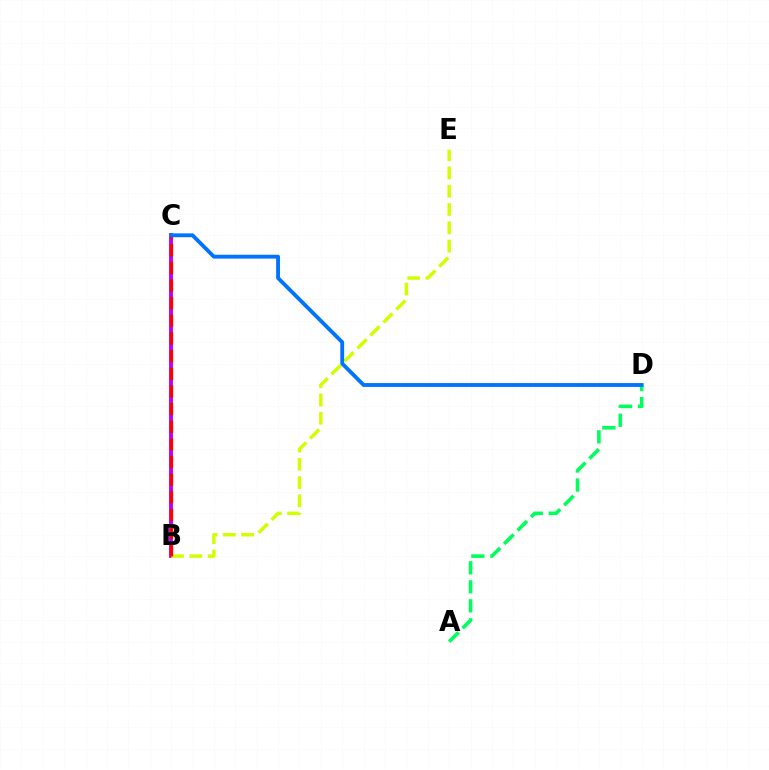{('A', 'D'): [{'color': '#00ff5c', 'line_style': 'dashed', 'thickness': 2.58}], ('B', 'C'): [{'color': '#b900ff', 'line_style': 'solid', 'thickness': 2.78}, {'color': '#ff0000', 'line_style': 'dashed', 'thickness': 2.4}], ('B', 'E'): [{'color': '#d1ff00', 'line_style': 'dashed', 'thickness': 2.49}], ('C', 'D'): [{'color': '#0074ff', 'line_style': 'solid', 'thickness': 2.77}]}